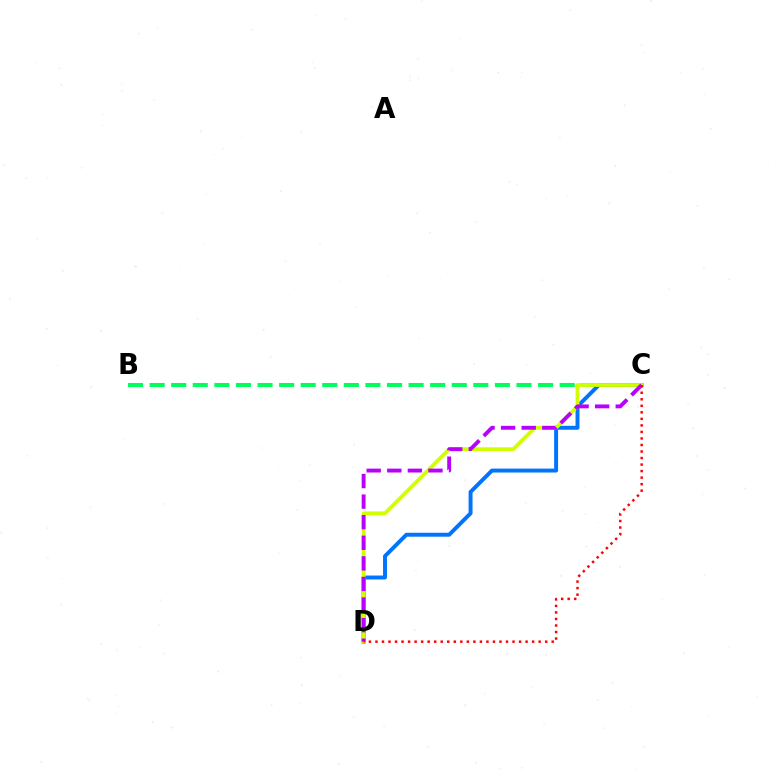{('B', 'C'): [{'color': '#00ff5c', 'line_style': 'dashed', 'thickness': 2.93}], ('C', 'D'): [{'color': '#0074ff', 'line_style': 'solid', 'thickness': 2.83}, {'color': '#d1ff00', 'line_style': 'solid', 'thickness': 2.75}, {'color': '#b900ff', 'line_style': 'dashed', 'thickness': 2.8}, {'color': '#ff0000', 'line_style': 'dotted', 'thickness': 1.77}]}